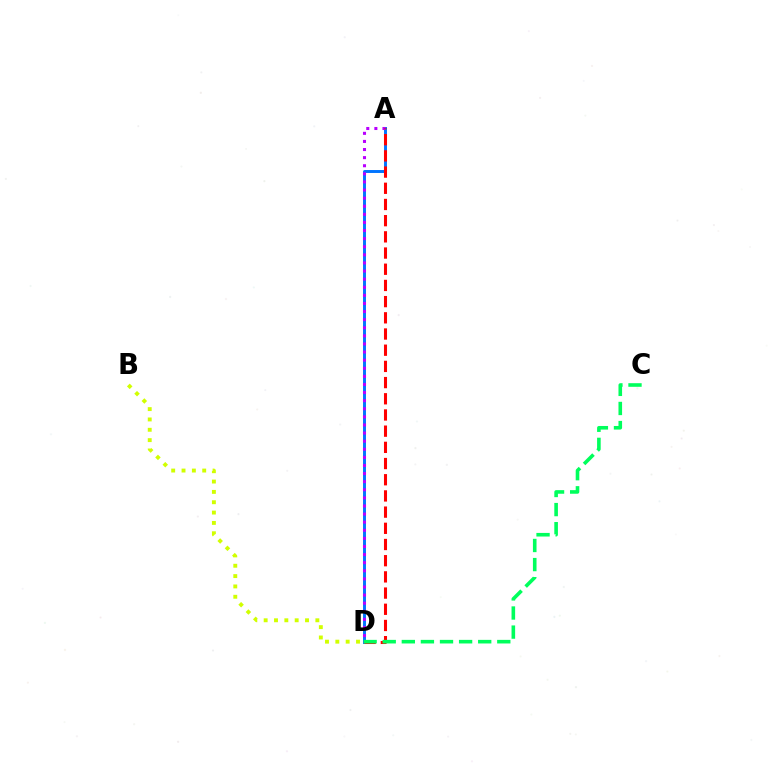{('B', 'D'): [{'color': '#d1ff00', 'line_style': 'dotted', 'thickness': 2.81}], ('A', 'D'): [{'color': '#0074ff', 'line_style': 'solid', 'thickness': 2.12}, {'color': '#b900ff', 'line_style': 'dotted', 'thickness': 2.2}, {'color': '#ff0000', 'line_style': 'dashed', 'thickness': 2.2}], ('C', 'D'): [{'color': '#00ff5c', 'line_style': 'dashed', 'thickness': 2.59}]}